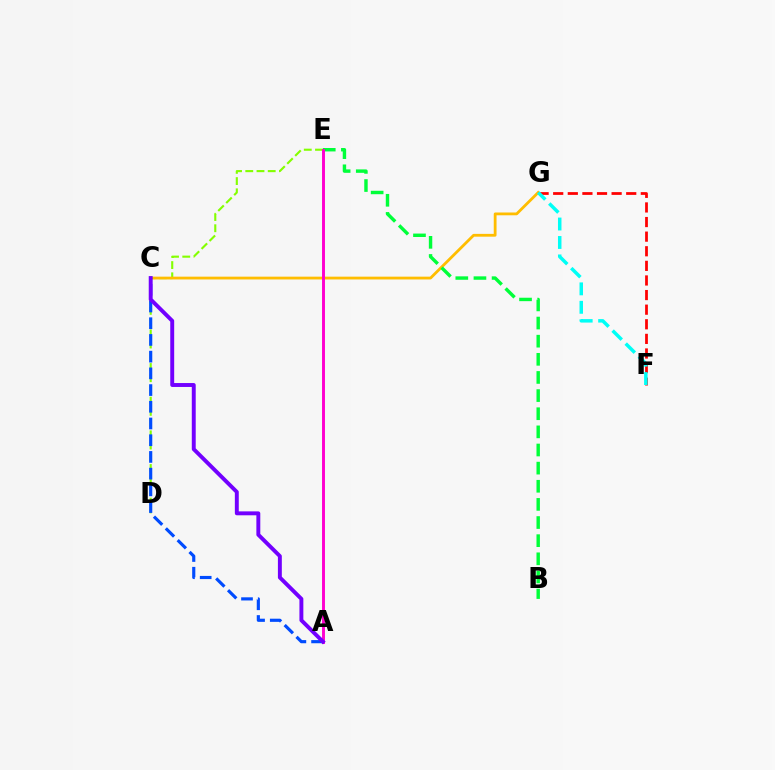{('D', 'E'): [{'color': '#84ff00', 'line_style': 'dashed', 'thickness': 1.52}], ('C', 'G'): [{'color': '#ffbd00', 'line_style': 'solid', 'thickness': 2.01}], ('B', 'E'): [{'color': '#00ff39', 'line_style': 'dashed', 'thickness': 2.46}], ('F', 'G'): [{'color': '#ff0000', 'line_style': 'dashed', 'thickness': 1.98}, {'color': '#00fff6', 'line_style': 'dashed', 'thickness': 2.51}], ('A', 'E'): [{'color': '#ff00cf', 'line_style': 'solid', 'thickness': 2.11}], ('A', 'C'): [{'color': '#004bff', 'line_style': 'dashed', 'thickness': 2.27}, {'color': '#7200ff', 'line_style': 'solid', 'thickness': 2.82}]}